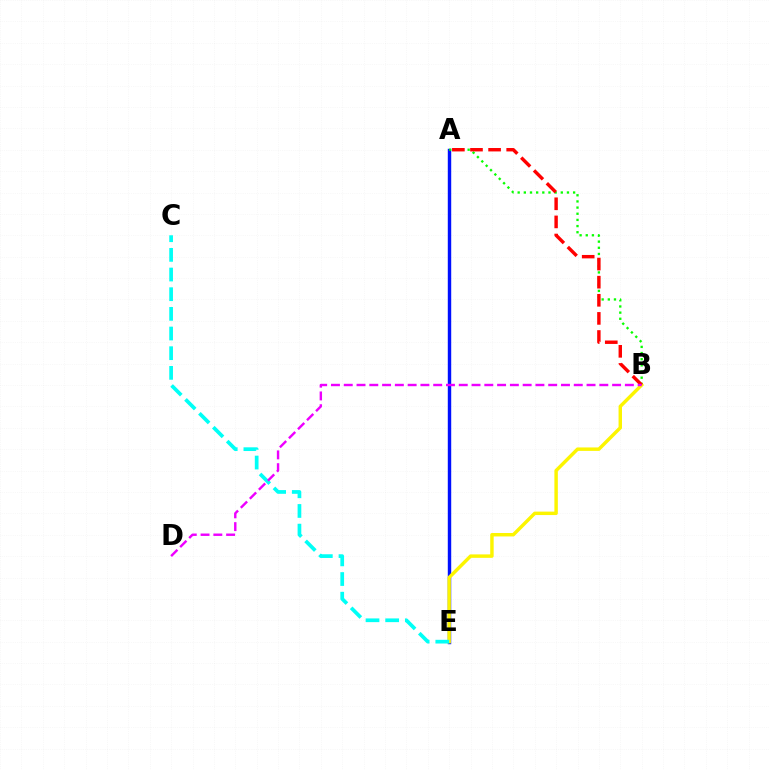{('A', 'E'): [{'color': '#0010ff', 'line_style': 'solid', 'thickness': 2.47}], ('A', 'B'): [{'color': '#08ff00', 'line_style': 'dotted', 'thickness': 1.67}, {'color': '#ff0000', 'line_style': 'dashed', 'thickness': 2.46}], ('B', 'E'): [{'color': '#fcf500', 'line_style': 'solid', 'thickness': 2.48}], ('C', 'E'): [{'color': '#00fff6', 'line_style': 'dashed', 'thickness': 2.67}], ('B', 'D'): [{'color': '#ee00ff', 'line_style': 'dashed', 'thickness': 1.74}]}